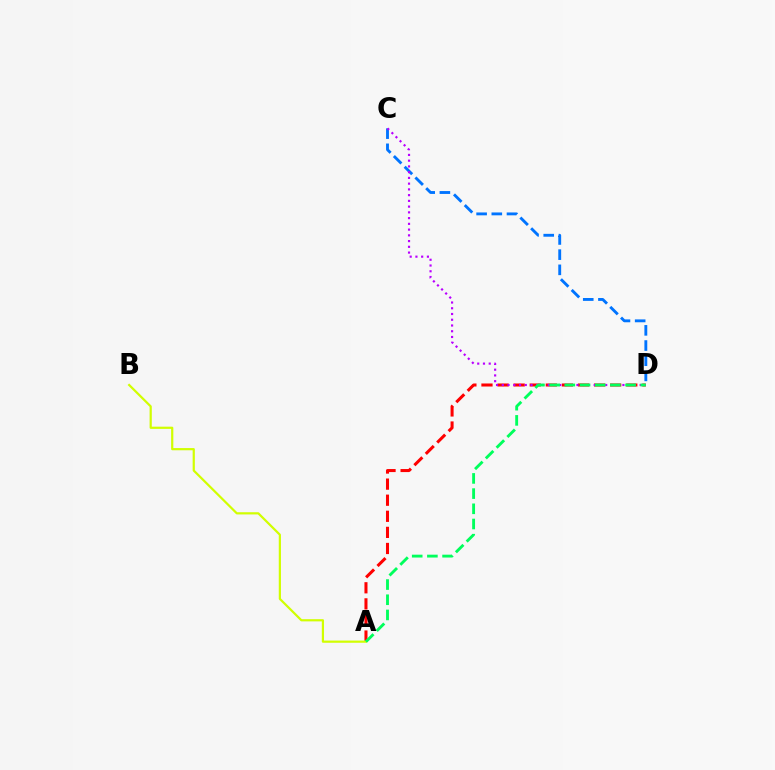{('C', 'D'): [{'color': '#0074ff', 'line_style': 'dashed', 'thickness': 2.06}, {'color': '#b900ff', 'line_style': 'dotted', 'thickness': 1.56}], ('A', 'D'): [{'color': '#ff0000', 'line_style': 'dashed', 'thickness': 2.19}, {'color': '#00ff5c', 'line_style': 'dashed', 'thickness': 2.06}], ('A', 'B'): [{'color': '#d1ff00', 'line_style': 'solid', 'thickness': 1.59}]}